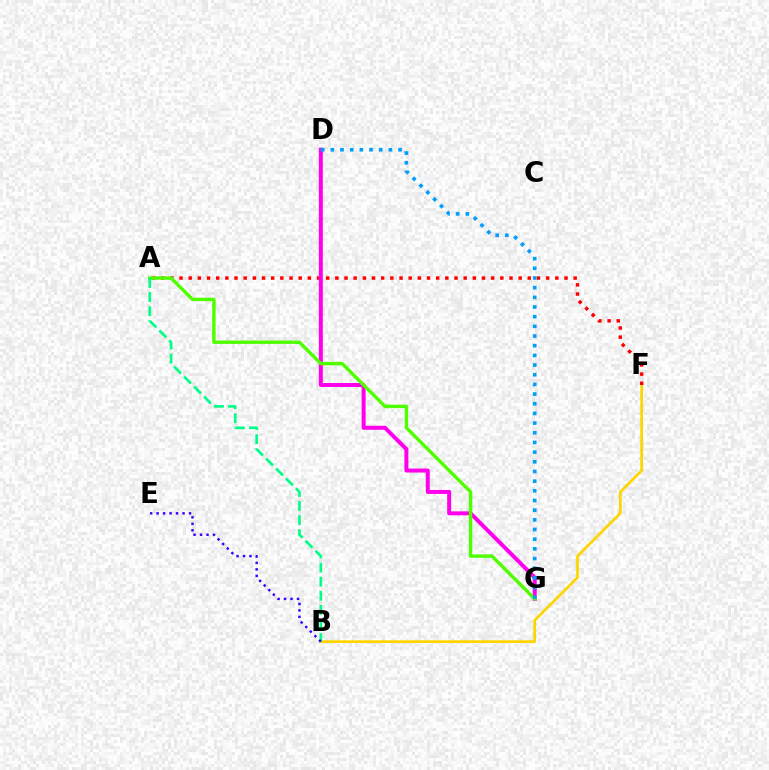{('B', 'F'): [{'color': '#ffd500', 'line_style': 'solid', 'thickness': 1.97}], ('A', 'F'): [{'color': '#ff0000', 'line_style': 'dotted', 'thickness': 2.49}], ('D', 'G'): [{'color': '#ff00ed', 'line_style': 'solid', 'thickness': 2.87}, {'color': '#009eff', 'line_style': 'dotted', 'thickness': 2.63}], ('A', 'G'): [{'color': '#4fff00', 'line_style': 'solid', 'thickness': 2.46}], ('A', 'B'): [{'color': '#00ff86', 'line_style': 'dashed', 'thickness': 1.91}], ('B', 'E'): [{'color': '#3700ff', 'line_style': 'dotted', 'thickness': 1.76}]}